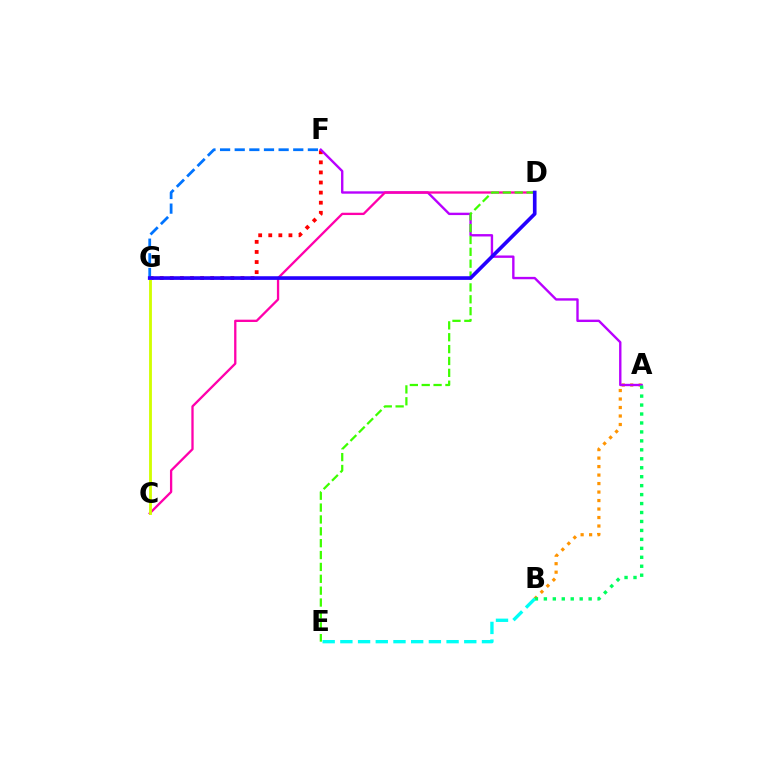{('A', 'B'): [{'color': '#ff9400', 'line_style': 'dotted', 'thickness': 2.31}, {'color': '#00ff5c', 'line_style': 'dotted', 'thickness': 2.43}], ('F', 'G'): [{'color': '#ff0000', 'line_style': 'dotted', 'thickness': 2.74}, {'color': '#0074ff', 'line_style': 'dashed', 'thickness': 1.99}], ('A', 'F'): [{'color': '#b900ff', 'line_style': 'solid', 'thickness': 1.71}], ('C', 'D'): [{'color': '#ff00ac', 'line_style': 'solid', 'thickness': 1.66}], ('C', 'G'): [{'color': '#d1ff00', 'line_style': 'solid', 'thickness': 2.03}], ('B', 'E'): [{'color': '#00fff6', 'line_style': 'dashed', 'thickness': 2.4}], ('D', 'E'): [{'color': '#3dff00', 'line_style': 'dashed', 'thickness': 1.61}], ('D', 'G'): [{'color': '#2500ff', 'line_style': 'solid', 'thickness': 2.63}]}